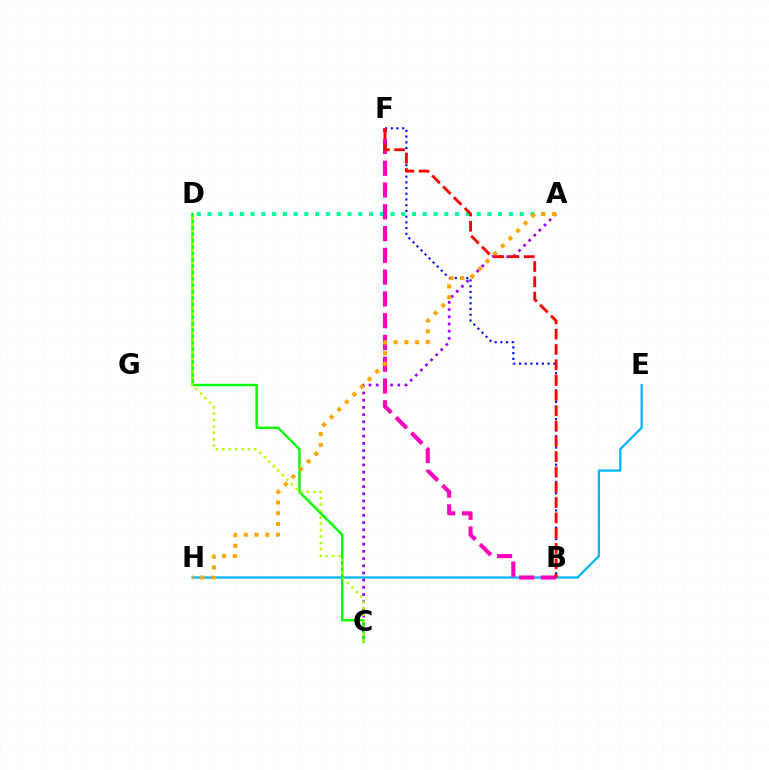{('E', 'H'): [{'color': '#00b5ff', 'line_style': 'solid', 'thickness': 1.63}], ('B', 'F'): [{'color': '#0010ff', 'line_style': 'dotted', 'thickness': 1.55}, {'color': '#ff00bd', 'line_style': 'dashed', 'thickness': 2.96}, {'color': '#ff0000', 'line_style': 'dashed', 'thickness': 2.08}], ('A', 'C'): [{'color': '#9b00ff', 'line_style': 'dotted', 'thickness': 1.96}], ('A', 'D'): [{'color': '#00ff9d', 'line_style': 'dotted', 'thickness': 2.92}], ('C', 'D'): [{'color': '#08ff00', 'line_style': 'solid', 'thickness': 1.75}, {'color': '#b3ff00', 'line_style': 'dotted', 'thickness': 1.74}], ('A', 'H'): [{'color': '#ffa500', 'line_style': 'dotted', 'thickness': 2.92}]}